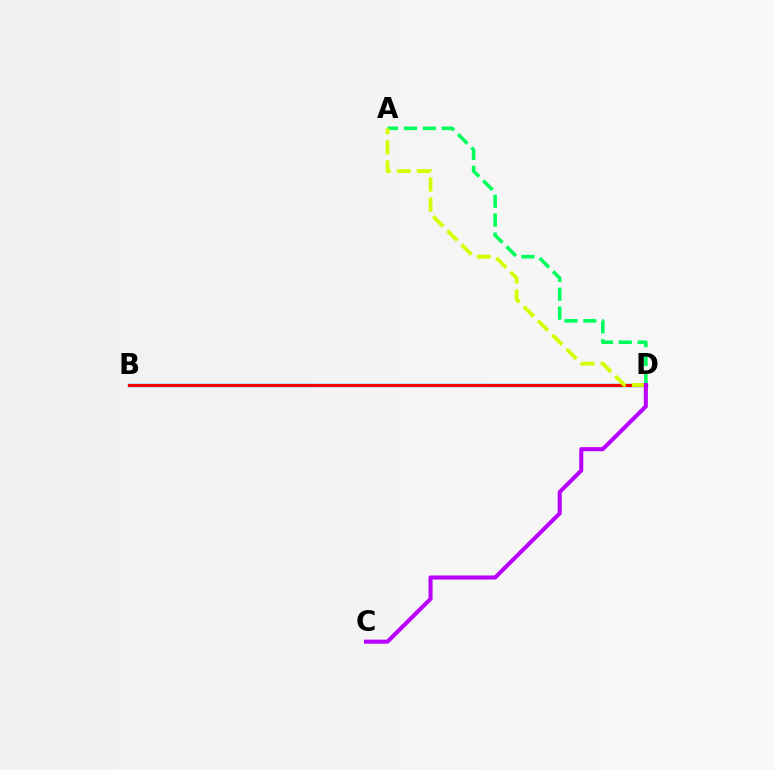{('B', 'D'): [{'color': '#0074ff', 'line_style': 'solid', 'thickness': 2.45}, {'color': '#ff0000', 'line_style': 'solid', 'thickness': 2.17}], ('A', 'D'): [{'color': '#00ff5c', 'line_style': 'dashed', 'thickness': 2.57}, {'color': '#d1ff00', 'line_style': 'dashed', 'thickness': 2.72}], ('C', 'D'): [{'color': '#b900ff', 'line_style': 'solid', 'thickness': 2.92}]}